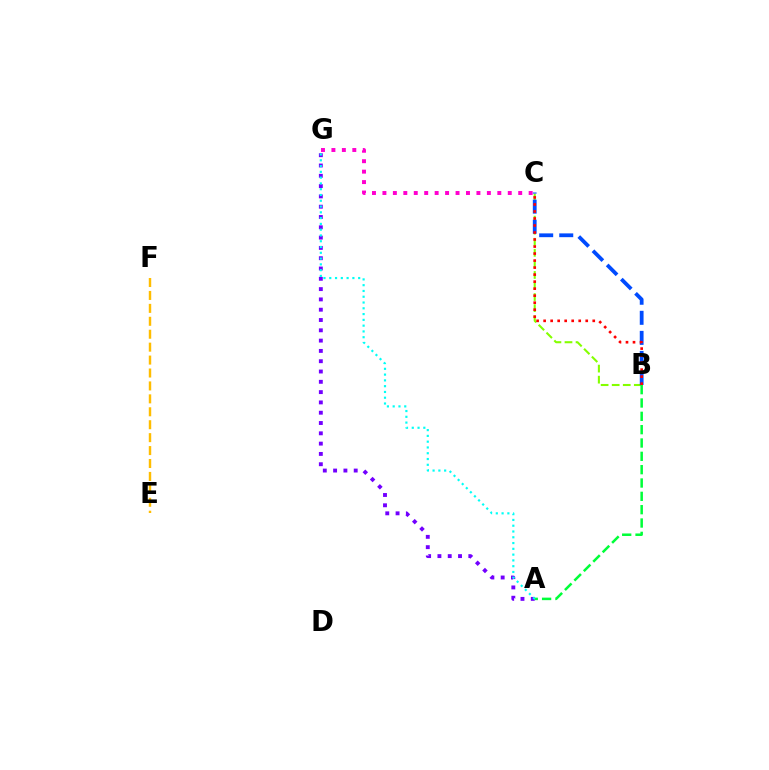{('A', 'G'): [{'color': '#7200ff', 'line_style': 'dotted', 'thickness': 2.8}, {'color': '#00fff6', 'line_style': 'dotted', 'thickness': 1.57}], ('C', 'G'): [{'color': '#ff00cf', 'line_style': 'dotted', 'thickness': 2.84}], ('E', 'F'): [{'color': '#ffbd00', 'line_style': 'dashed', 'thickness': 1.76}], ('B', 'C'): [{'color': '#84ff00', 'line_style': 'dashed', 'thickness': 1.5}, {'color': '#004bff', 'line_style': 'dashed', 'thickness': 2.73}, {'color': '#ff0000', 'line_style': 'dotted', 'thickness': 1.91}], ('A', 'B'): [{'color': '#00ff39', 'line_style': 'dashed', 'thickness': 1.81}]}